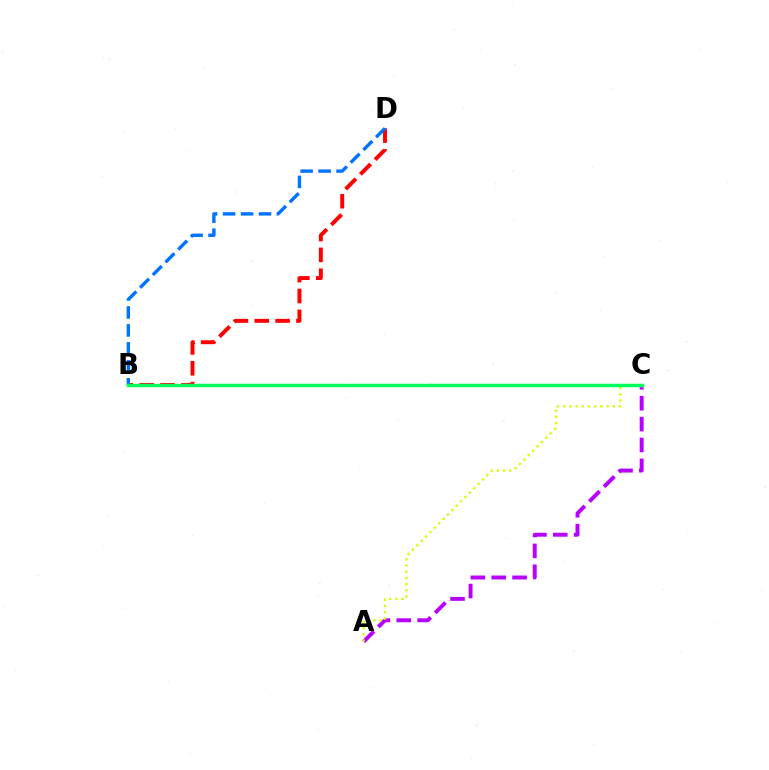{('B', 'D'): [{'color': '#ff0000', 'line_style': 'dashed', 'thickness': 2.83}, {'color': '#0074ff', 'line_style': 'dashed', 'thickness': 2.44}], ('A', 'C'): [{'color': '#b900ff', 'line_style': 'dashed', 'thickness': 2.83}, {'color': '#d1ff00', 'line_style': 'dotted', 'thickness': 1.68}], ('B', 'C'): [{'color': '#00ff5c', 'line_style': 'solid', 'thickness': 2.48}]}